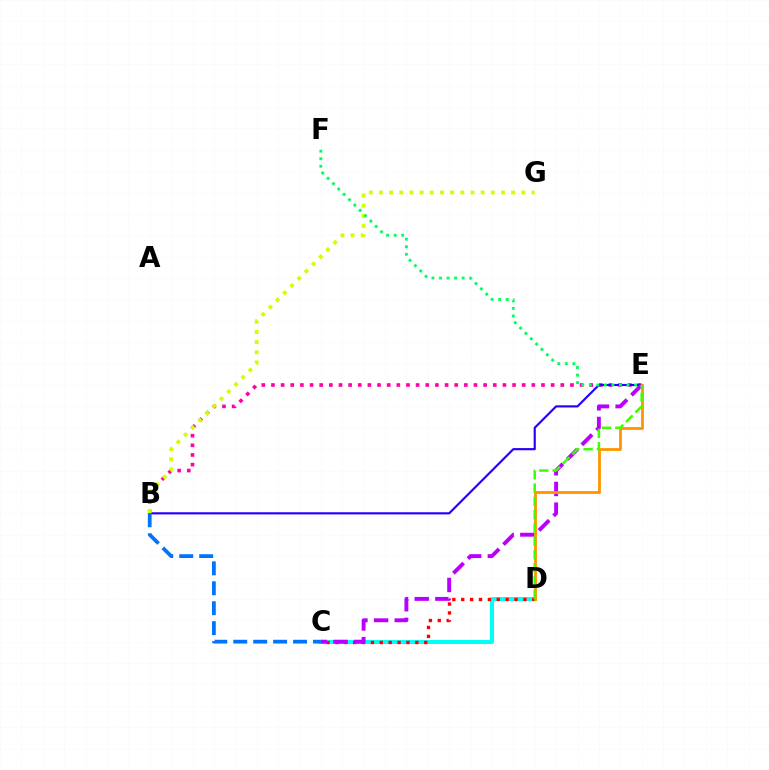{('B', 'E'): [{'color': '#ff00ac', 'line_style': 'dotted', 'thickness': 2.62}, {'color': '#2500ff', 'line_style': 'solid', 'thickness': 1.55}], ('C', 'D'): [{'color': '#00fff6', 'line_style': 'solid', 'thickness': 2.88}, {'color': '#ff0000', 'line_style': 'dotted', 'thickness': 2.41}], ('C', 'E'): [{'color': '#b900ff', 'line_style': 'dashed', 'thickness': 2.81}], ('D', 'E'): [{'color': '#ff9400', 'line_style': 'solid', 'thickness': 2.01}, {'color': '#3dff00', 'line_style': 'dashed', 'thickness': 1.8}], ('B', 'G'): [{'color': '#d1ff00', 'line_style': 'dotted', 'thickness': 2.76}], ('B', 'C'): [{'color': '#0074ff', 'line_style': 'dashed', 'thickness': 2.71}], ('E', 'F'): [{'color': '#00ff5c', 'line_style': 'dotted', 'thickness': 2.05}]}